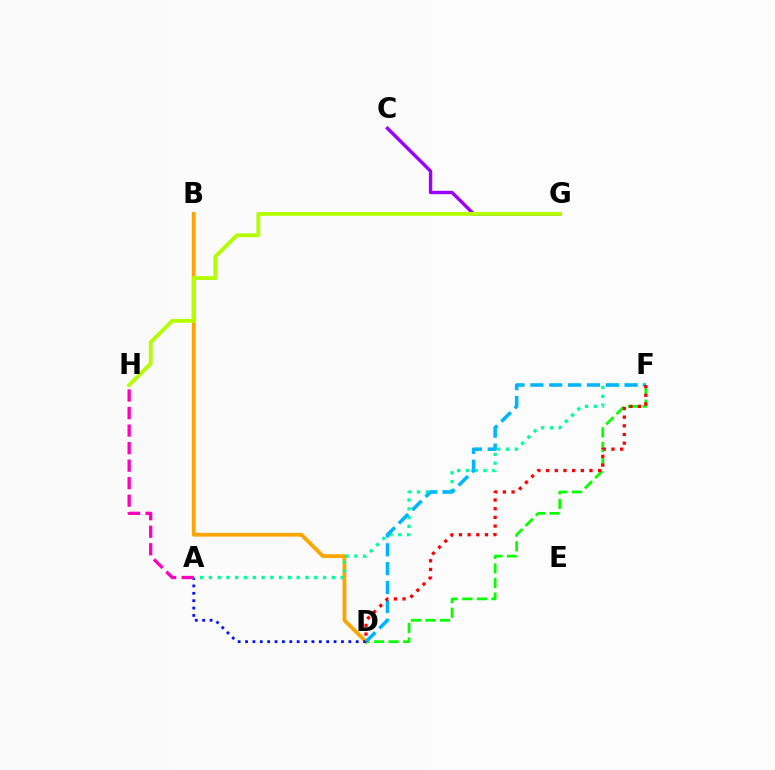{('B', 'D'): [{'color': '#ffa500', 'line_style': 'solid', 'thickness': 2.75}], ('C', 'G'): [{'color': '#9b00ff', 'line_style': 'solid', 'thickness': 2.44}], ('A', 'D'): [{'color': '#0010ff', 'line_style': 'dotted', 'thickness': 2.0}], ('D', 'F'): [{'color': '#08ff00', 'line_style': 'dashed', 'thickness': 1.98}, {'color': '#00b5ff', 'line_style': 'dashed', 'thickness': 2.56}, {'color': '#ff0000', 'line_style': 'dotted', 'thickness': 2.36}], ('G', 'H'): [{'color': '#b3ff00', 'line_style': 'solid', 'thickness': 2.77}], ('A', 'F'): [{'color': '#00ff9d', 'line_style': 'dotted', 'thickness': 2.39}], ('A', 'H'): [{'color': '#ff00bd', 'line_style': 'dashed', 'thickness': 2.38}]}